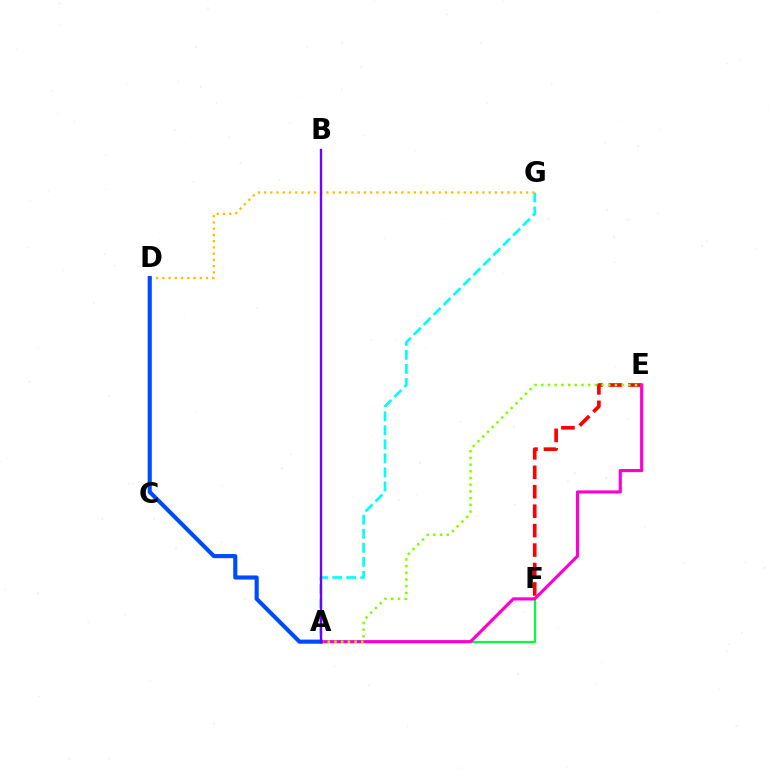{('E', 'F'): [{'color': '#ff0000', 'line_style': 'dashed', 'thickness': 2.64}], ('A', 'G'): [{'color': '#00fff6', 'line_style': 'dashed', 'thickness': 1.91}], ('D', 'G'): [{'color': '#ffbd00', 'line_style': 'dotted', 'thickness': 1.7}], ('A', 'F'): [{'color': '#00ff39', 'line_style': 'solid', 'thickness': 1.58}], ('A', 'E'): [{'color': '#ff00cf', 'line_style': 'solid', 'thickness': 2.27}, {'color': '#84ff00', 'line_style': 'dotted', 'thickness': 1.82}], ('A', 'D'): [{'color': '#004bff', 'line_style': 'solid', 'thickness': 2.97}], ('A', 'B'): [{'color': '#7200ff', 'line_style': 'solid', 'thickness': 1.7}]}